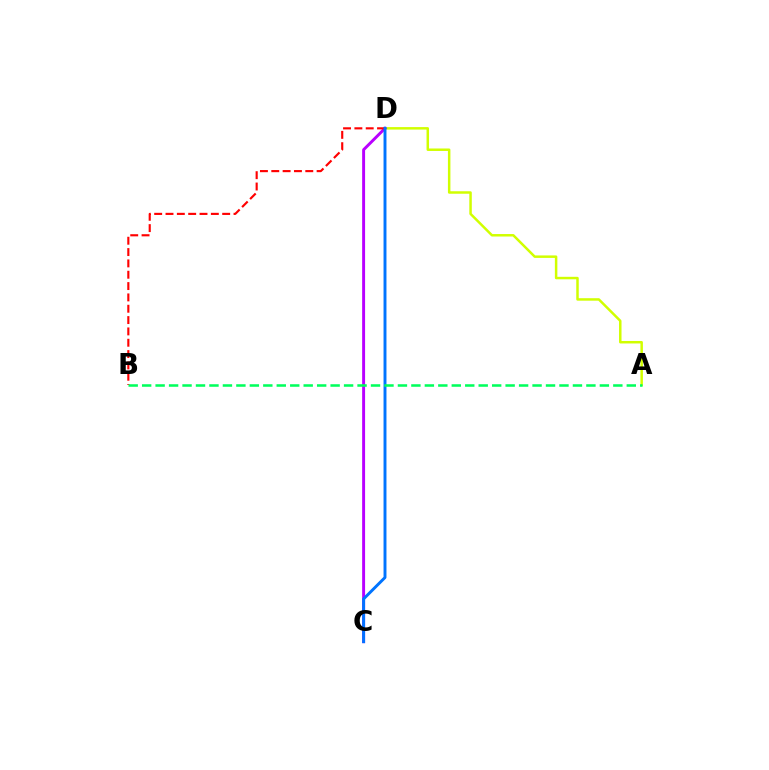{('A', 'D'): [{'color': '#d1ff00', 'line_style': 'solid', 'thickness': 1.79}], ('C', 'D'): [{'color': '#b900ff', 'line_style': 'solid', 'thickness': 2.11}, {'color': '#0074ff', 'line_style': 'solid', 'thickness': 2.11}], ('B', 'D'): [{'color': '#ff0000', 'line_style': 'dashed', 'thickness': 1.54}], ('A', 'B'): [{'color': '#00ff5c', 'line_style': 'dashed', 'thickness': 1.83}]}